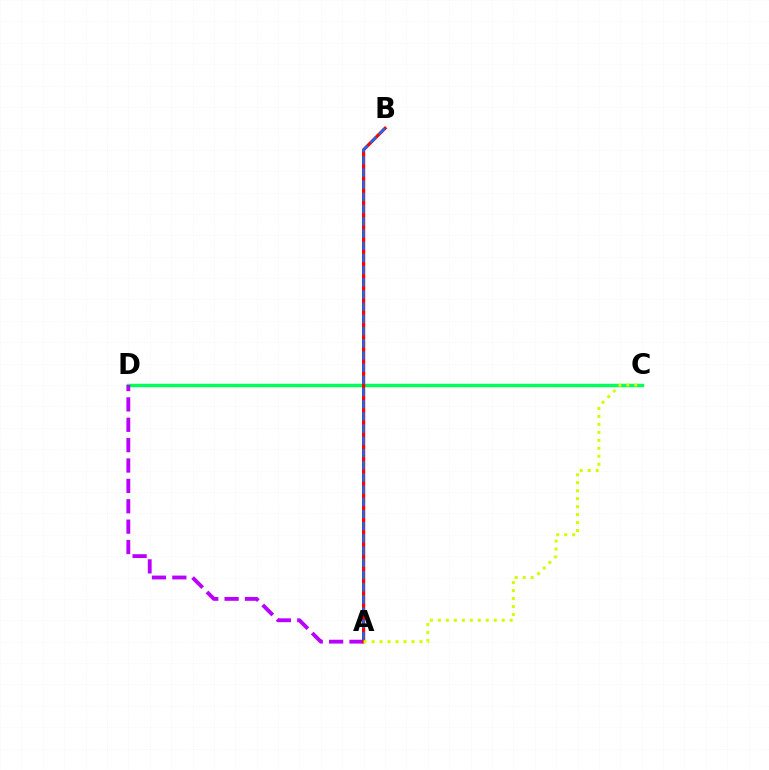{('C', 'D'): [{'color': '#00ff5c', 'line_style': 'solid', 'thickness': 2.48}], ('A', 'D'): [{'color': '#b900ff', 'line_style': 'dashed', 'thickness': 2.77}], ('A', 'B'): [{'color': '#ff0000', 'line_style': 'solid', 'thickness': 2.33}, {'color': '#0074ff', 'line_style': 'dashed', 'thickness': 1.66}], ('A', 'C'): [{'color': '#d1ff00', 'line_style': 'dotted', 'thickness': 2.17}]}